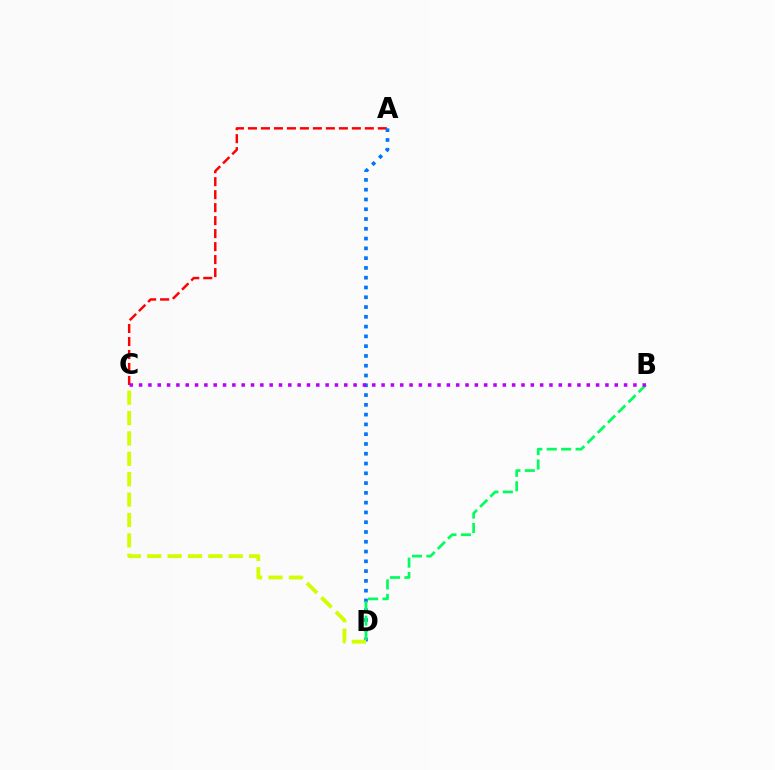{('A', 'C'): [{'color': '#ff0000', 'line_style': 'dashed', 'thickness': 1.76}], ('A', 'D'): [{'color': '#0074ff', 'line_style': 'dotted', 'thickness': 2.66}], ('B', 'D'): [{'color': '#00ff5c', 'line_style': 'dashed', 'thickness': 1.96}], ('C', 'D'): [{'color': '#d1ff00', 'line_style': 'dashed', 'thickness': 2.77}], ('B', 'C'): [{'color': '#b900ff', 'line_style': 'dotted', 'thickness': 2.53}]}